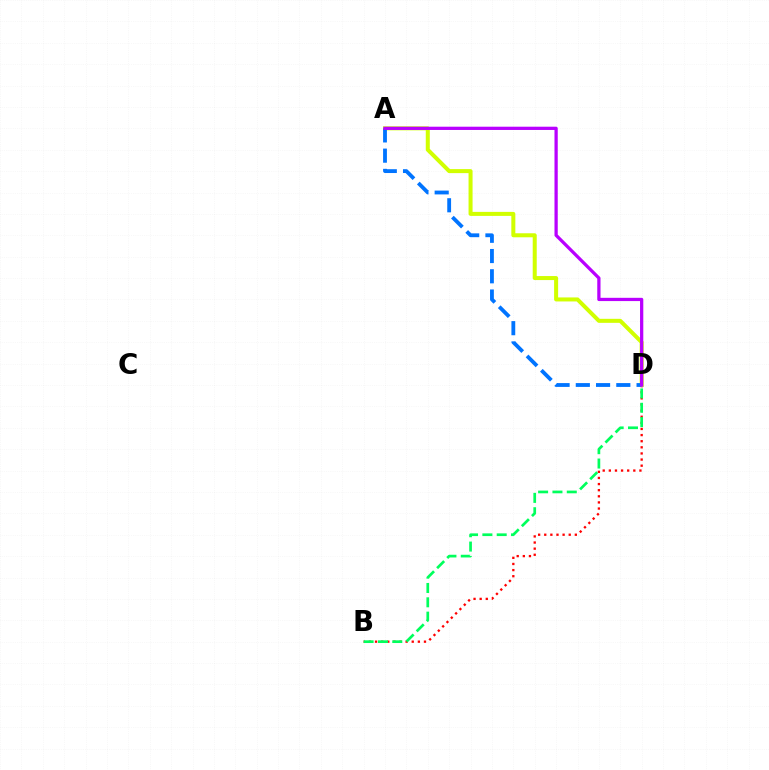{('B', 'D'): [{'color': '#ff0000', 'line_style': 'dotted', 'thickness': 1.66}, {'color': '#00ff5c', 'line_style': 'dashed', 'thickness': 1.95}], ('A', 'D'): [{'color': '#d1ff00', 'line_style': 'solid', 'thickness': 2.89}, {'color': '#0074ff', 'line_style': 'dashed', 'thickness': 2.75}, {'color': '#b900ff', 'line_style': 'solid', 'thickness': 2.34}]}